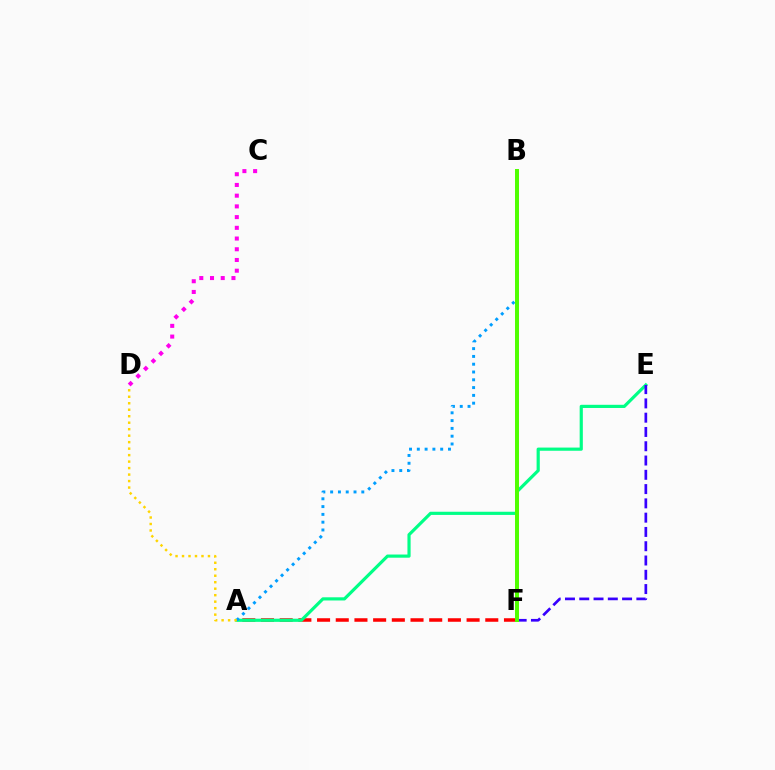{('A', 'F'): [{'color': '#ff0000', 'line_style': 'dashed', 'thickness': 2.54}], ('A', 'E'): [{'color': '#00ff86', 'line_style': 'solid', 'thickness': 2.29}], ('A', 'B'): [{'color': '#009eff', 'line_style': 'dotted', 'thickness': 2.12}], ('E', 'F'): [{'color': '#3700ff', 'line_style': 'dashed', 'thickness': 1.94}], ('A', 'D'): [{'color': '#ffd500', 'line_style': 'dotted', 'thickness': 1.76}], ('C', 'D'): [{'color': '#ff00ed', 'line_style': 'dotted', 'thickness': 2.91}], ('B', 'F'): [{'color': '#4fff00', 'line_style': 'solid', 'thickness': 2.86}]}